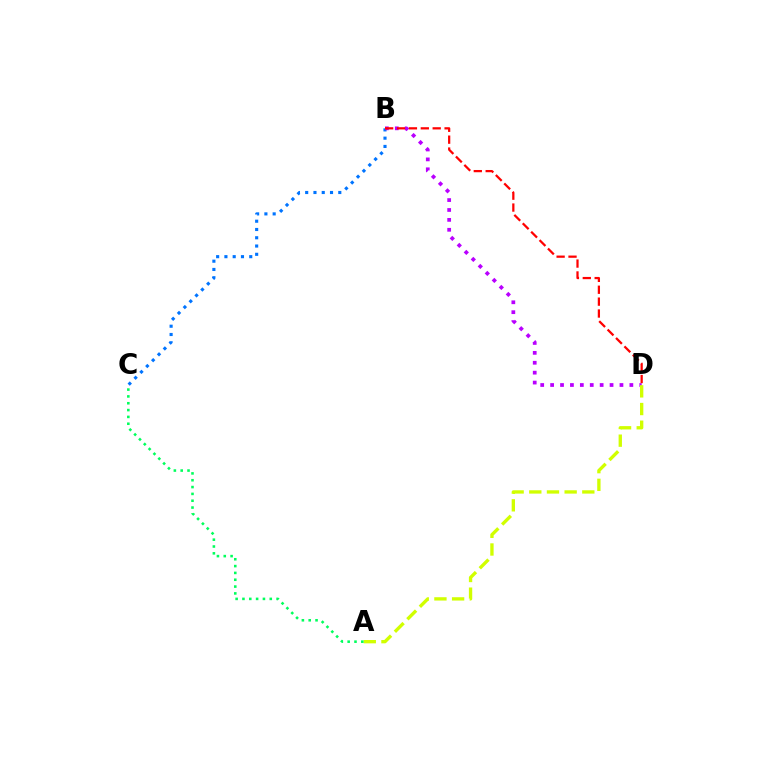{('B', 'C'): [{'color': '#0074ff', 'line_style': 'dotted', 'thickness': 2.25}], ('B', 'D'): [{'color': '#b900ff', 'line_style': 'dotted', 'thickness': 2.69}, {'color': '#ff0000', 'line_style': 'dashed', 'thickness': 1.62}], ('A', 'D'): [{'color': '#d1ff00', 'line_style': 'dashed', 'thickness': 2.4}], ('A', 'C'): [{'color': '#00ff5c', 'line_style': 'dotted', 'thickness': 1.86}]}